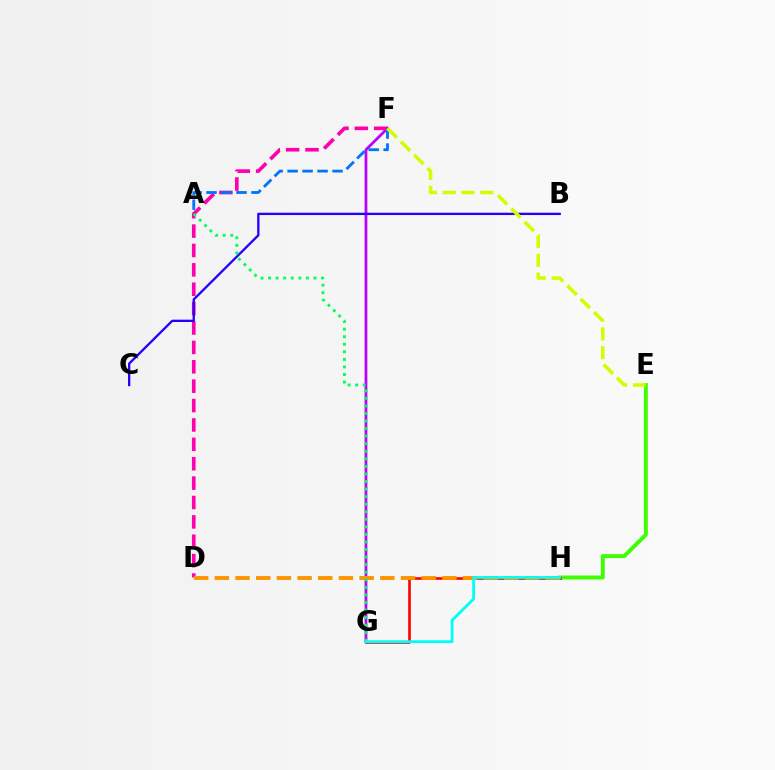{('F', 'G'): [{'color': '#b900ff', 'line_style': 'solid', 'thickness': 2.0}], ('D', 'F'): [{'color': '#ff00ac', 'line_style': 'dashed', 'thickness': 2.63}], ('E', 'H'): [{'color': '#3dff00', 'line_style': 'solid', 'thickness': 2.84}], ('A', 'F'): [{'color': '#0074ff', 'line_style': 'dashed', 'thickness': 2.04}], ('G', 'H'): [{'color': '#ff0000', 'line_style': 'solid', 'thickness': 1.89}, {'color': '#00fff6', 'line_style': 'solid', 'thickness': 2.04}], ('B', 'C'): [{'color': '#2500ff', 'line_style': 'solid', 'thickness': 1.67}], ('D', 'H'): [{'color': '#ff9400', 'line_style': 'dashed', 'thickness': 2.81}], ('E', 'F'): [{'color': '#d1ff00', 'line_style': 'dashed', 'thickness': 2.56}], ('A', 'G'): [{'color': '#00ff5c', 'line_style': 'dotted', 'thickness': 2.05}]}